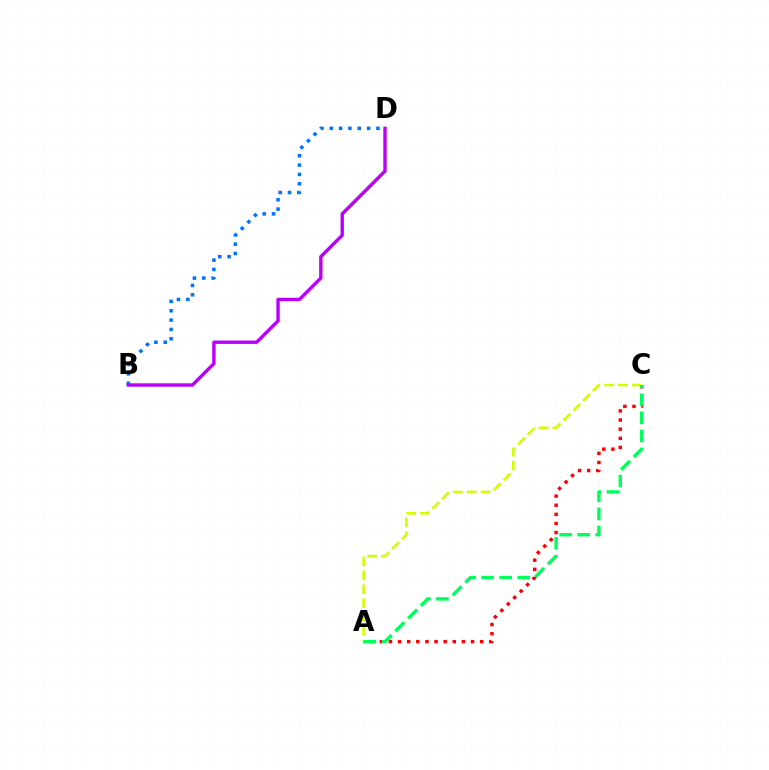{('A', 'C'): [{'color': '#ff0000', 'line_style': 'dotted', 'thickness': 2.48}, {'color': '#d1ff00', 'line_style': 'dashed', 'thickness': 1.88}, {'color': '#00ff5c', 'line_style': 'dashed', 'thickness': 2.45}], ('B', 'D'): [{'color': '#0074ff', 'line_style': 'dotted', 'thickness': 2.54}, {'color': '#b900ff', 'line_style': 'solid', 'thickness': 2.44}]}